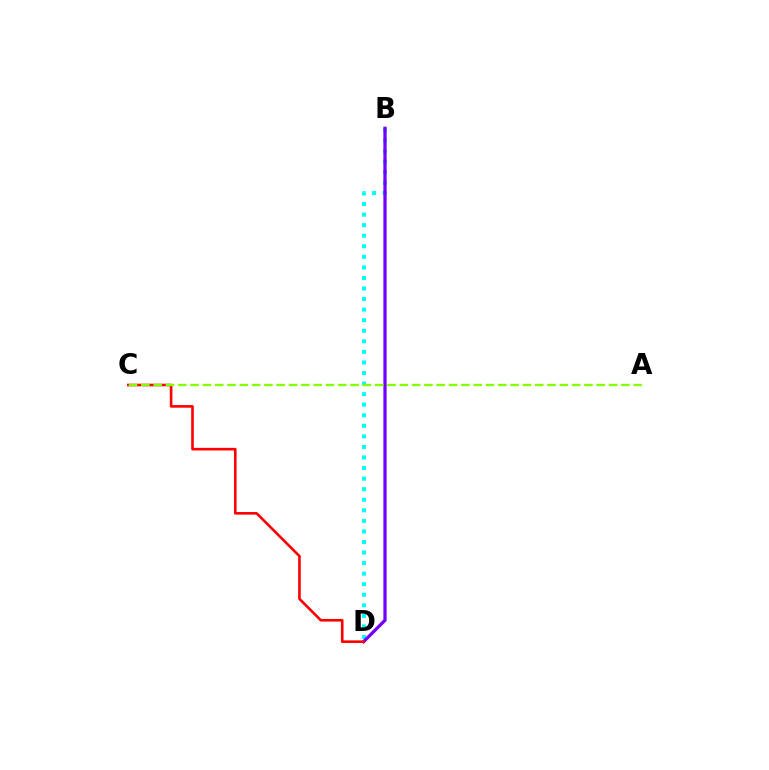{('B', 'D'): [{'color': '#00fff6', 'line_style': 'dotted', 'thickness': 2.87}, {'color': '#7200ff', 'line_style': 'solid', 'thickness': 2.34}], ('C', 'D'): [{'color': '#ff0000', 'line_style': 'solid', 'thickness': 1.89}], ('A', 'C'): [{'color': '#84ff00', 'line_style': 'dashed', 'thickness': 1.67}]}